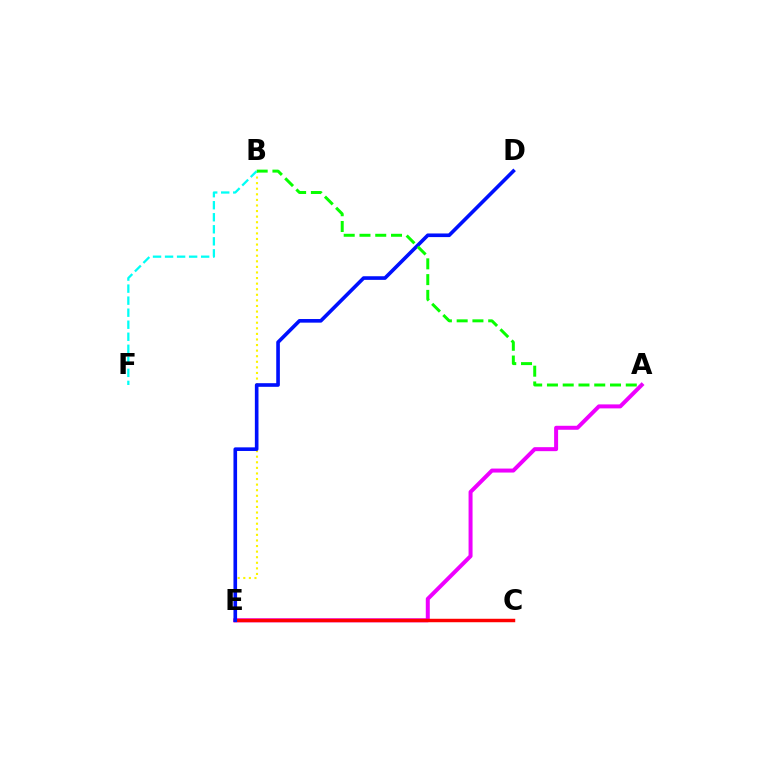{('A', 'E'): [{'color': '#ee00ff', 'line_style': 'solid', 'thickness': 2.87}], ('C', 'E'): [{'color': '#ff0000', 'line_style': 'solid', 'thickness': 2.49}], ('B', 'E'): [{'color': '#fcf500', 'line_style': 'dotted', 'thickness': 1.52}], ('D', 'E'): [{'color': '#0010ff', 'line_style': 'solid', 'thickness': 2.61}], ('A', 'B'): [{'color': '#08ff00', 'line_style': 'dashed', 'thickness': 2.14}], ('B', 'F'): [{'color': '#00fff6', 'line_style': 'dashed', 'thickness': 1.63}]}